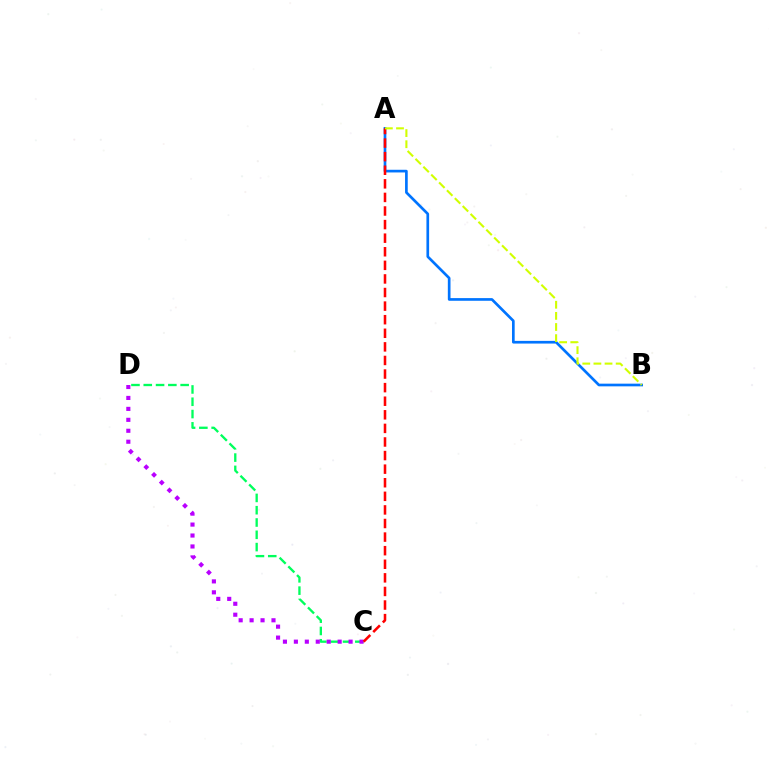{('C', 'D'): [{'color': '#00ff5c', 'line_style': 'dashed', 'thickness': 1.67}, {'color': '#b900ff', 'line_style': 'dotted', 'thickness': 2.97}], ('A', 'B'): [{'color': '#0074ff', 'line_style': 'solid', 'thickness': 1.93}, {'color': '#d1ff00', 'line_style': 'dashed', 'thickness': 1.51}], ('A', 'C'): [{'color': '#ff0000', 'line_style': 'dashed', 'thickness': 1.85}]}